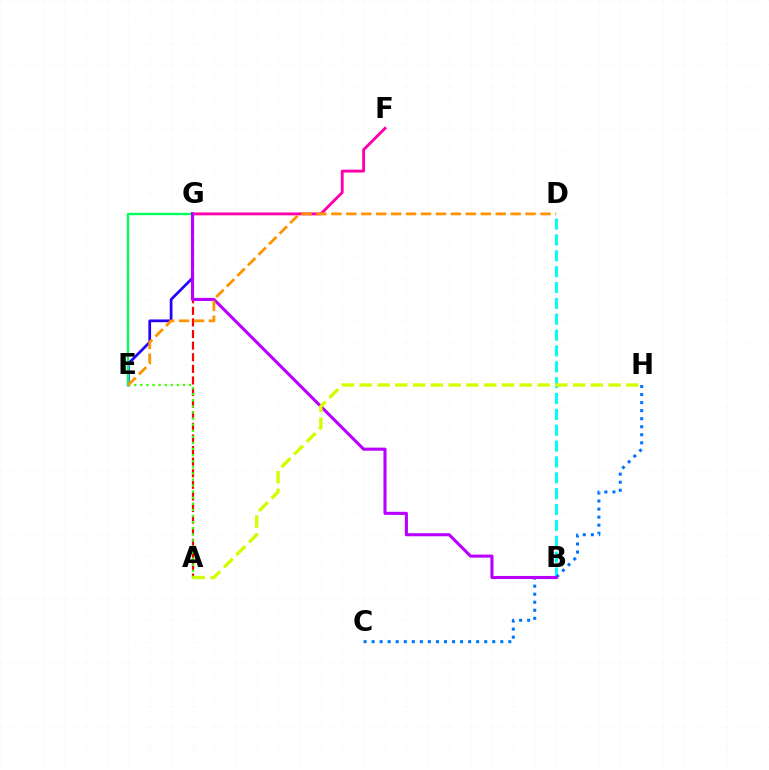{('F', 'G'): [{'color': '#ff00ac', 'line_style': 'solid', 'thickness': 2.07}], ('E', 'G'): [{'color': '#2500ff', 'line_style': 'solid', 'thickness': 1.97}, {'color': '#00ff5c', 'line_style': 'solid', 'thickness': 1.7}], ('B', 'D'): [{'color': '#00fff6', 'line_style': 'dashed', 'thickness': 2.15}], ('C', 'H'): [{'color': '#0074ff', 'line_style': 'dotted', 'thickness': 2.19}], ('A', 'G'): [{'color': '#ff0000', 'line_style': 'dashed', 'thickness': 1.58}], ('A', 'E'): [{'color': '#3dff00', 'line_style': 'dotted', 'thickness': 1.65}], ('B', 'G'): [{'color': '#b900ff', 'line_style': 'solid', 'thickness': 2.22}], ('D', 'E'): [{'color': '#ff9400', 'line_style': 'dashed', 'thickness': 2.03}], ('A', 'H'): [{'color': '#d1ff00', 'line_style': 'dashed', 'thickness': 2.41}]}